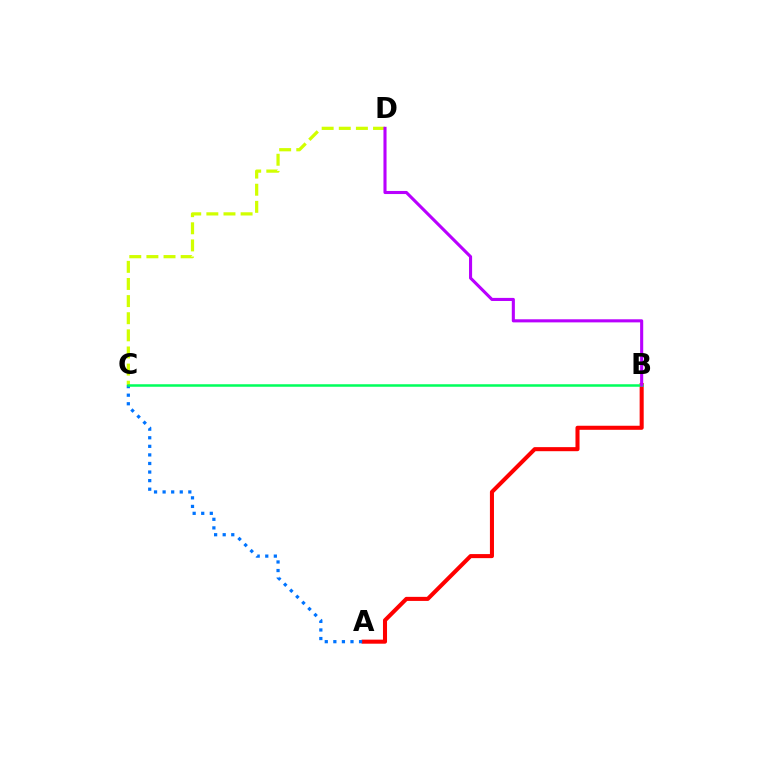{('C', 'D'): [{'color': '#d1ff00', 'line_style': 'dashed', 'thickness': 2.33}], ('A', 'B'): [{'color': '#ff0000', 'line_style': 'solid', 'thickness': 2.92}], ('A', 'C'): [{'color': '#0074ff', 'line_style': 'dotted', 'thickness': 2.33}], ('B', 'C'): [{'color': '#00ff5c', 'line_style': 'solid', 'thickness': 1.81}], ('B', 'D'): [{'color': '#b900ff', 'line_style': 'solid', 'thickness': 2.22}]}